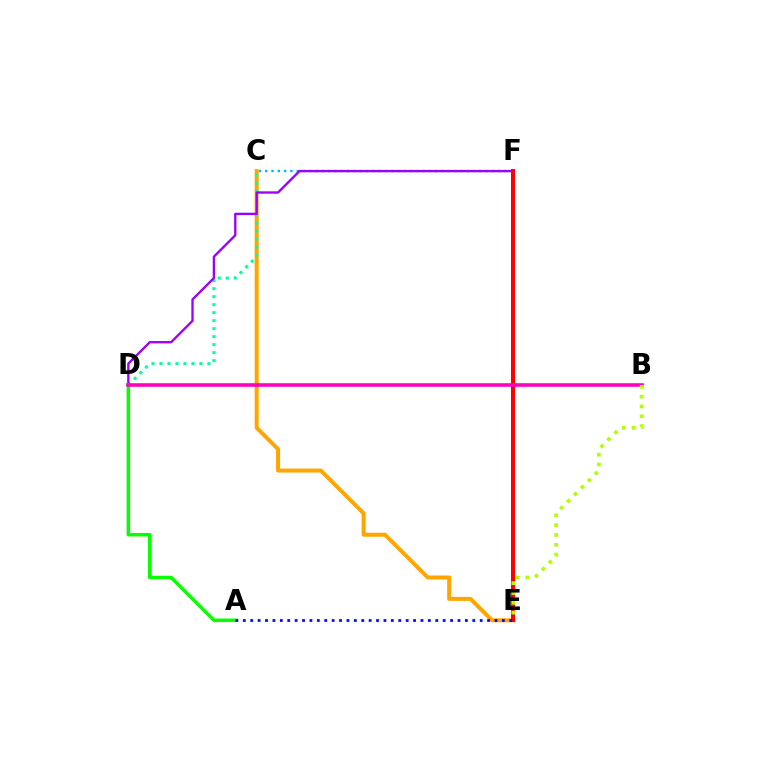{('C', 'F'): [{'color': '#00b5ff', 'line_style': 'dotted', 'thickness': 1.71}], ('C', 'E'): [{'color': '#ffa500', 'line_style': 'solid', 'thickness': 2.88}], ('C', 'D'): [{'color': '#00ff9d', 'line_style': 'dotted', 'thickness': 2.17}], ('D', 'F'): [{'color': '#9b00ff', 'line_style': 'solid', 'thickness': 1.68}], ('E', 'F'): [{'color': '#ff0000', 'line_style': 'solid', 'thickness': 2.92}], ('A', 'D'): [{'color': '#08ff00', 'line_style': 'solid', 'thickness': 2.52}], ('B', 'D'): [{'color': '#ff00bd', 'line_style': 'solid', 'thickness': 2.58}], ('A', 'E'): [{'color': '#0010ff', 'line_style': 'dotted', 'thickness': 2.01}], ('B', 'E'): [{'color': '#b3ff00', 'line_style': 'dotted', 'thickness': 2.66}]}